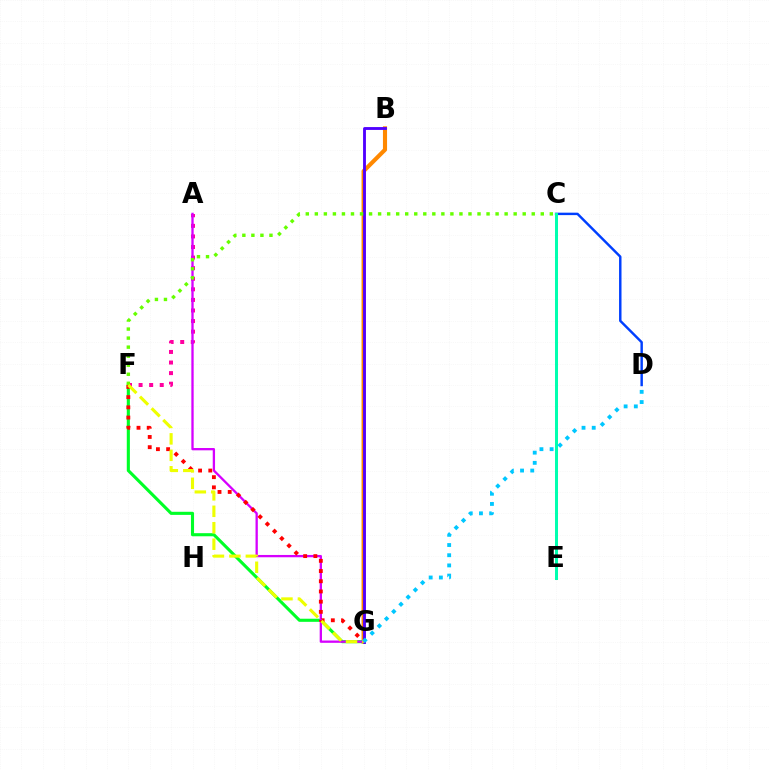{('A', 'F'): [{'color': '#ff00a0', 'line_style': 'dotted', 'thickness': 2.87}], ('C', 'D'): [{'color': '#003fff', 'line_style': 'solid', 'thickness': 1.76}], ('B', 'G'): [{'color': '#ff8800', 'line_style': 'solid', 'thickness': 2.96}, {'color': '#4f00ff', 'line_style': 'solid', 'thickness': 2.05}], ('F', 'G'): [{'color': '#00ff27', 'line_style': 'solid', 'thickness': 2.24}, {'color': '#ff0000', 'line_style': 'dotted', 'thickness': 2.77}, {'color': '#eeff00', 'line_style': 'dashed', 'thickness': 2.24}], ('C', 'E'): [{'color': '#00ffaf', 'line_style': 'solid', 'thickness': 2.16}], ('A', 'G'): [{'color': '#d600ff', 'line_style': 'solid', 'thickness': 1.66}], ('C', 'F'): [{'color': '#66ff00', 'line_style': 'dotted', 'thickness': 2.46}], ('D', 'G'): [{'color': '#00c7ff', 'line_style': 'dotted', 'thickness': 2.77}]}